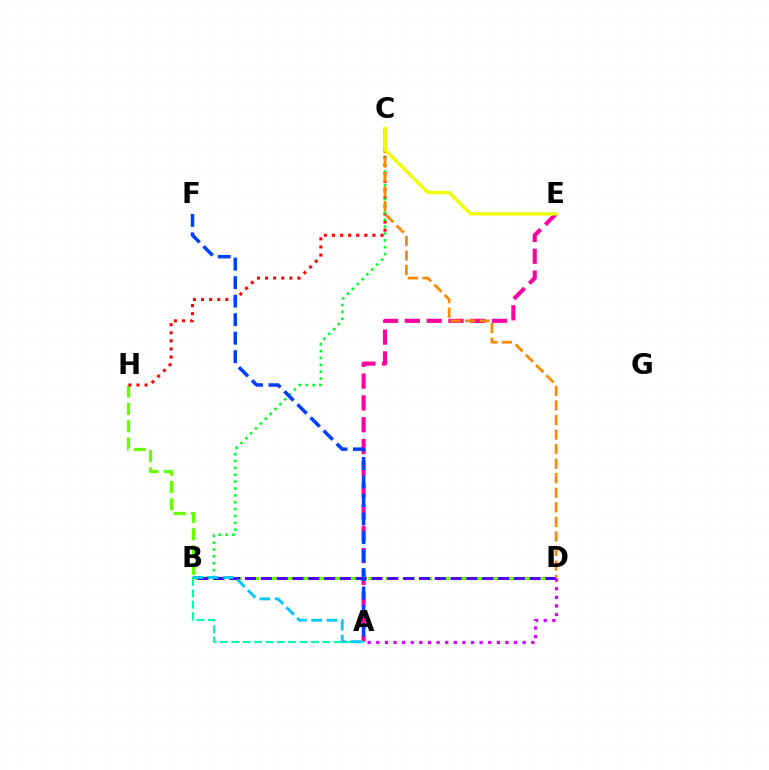{('D', 'H'): [{'color': '#66ff00', 'line_style': 'dashed', 'thickness': 2.35}], ('C', 'H'): [{'color': '#ff0000', 'line_style': 'dotted', 'thickness': 2.2}], ('A', 'E'): [{'color': '#ff00a0', 'line_style': 'dashed', 'thickness': 2.96}], ('B', 'C'): [{'color': '#00ff27', 'line_style': 'dotted', 'thickness': 1.87}], ('B', 'D'): [{'color': '#4f00ff', 'line_style': 'dashed', 'thickness': 2.15}], ('A', 'B'): [{'color': '#00ffaf', 'line_style': 'dashed', 'thickness': 1.54}, {'color': '#00c7ff', 'line_style': 'dashed', 'thickness': 2.06}], ('C', 'D'): [{'color': '#ff8800', 'line_style': 'dashed', 'thickness': 1.98}], ('A', 'D'): [{'color': '#d600ff', 'line_style': 'dotted', 'thickness': 2.34}], ('C', 'E'): [{'color': '#eeff00', 'line_style': 'solid', 'thickness': 2.4}], ('A', 'F'): [{'color': '#003fff', 'line_style': 'dashed', 'thickness': 2.51}]}